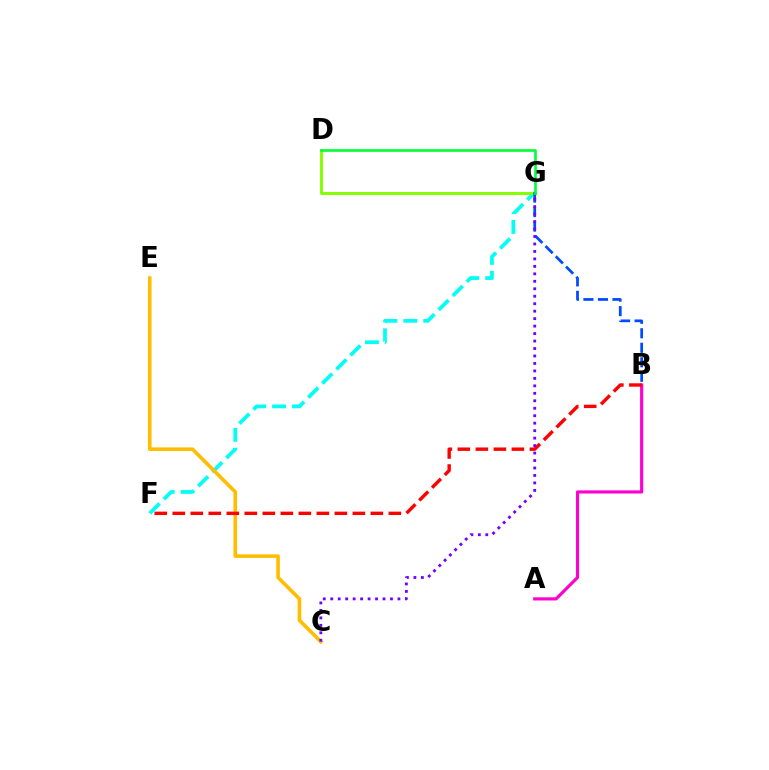{('F', 'G'): [{'color': '#00fff6', 'line_style': 'dashed', 'thickness': 2.71}], ('D', 'G'): [{'color': '#84ff00', 'line_style': 'solid', 'thickness': 2.11}, {'color': '#00ff39', 'line_style': 'solid', 'thickness': 1.91}], ('C', 'E'): [{'color': '#ffbd00', 'line_style': 'solid', 'thickness': 2.59}], ('A', 'B'): [{'color': '#ff00cf', 'line_style': 'solid', 'thickness': 2.27}], ('B', 'F'): [{'color': '#ff0000', 'line_style': 'dashed', 'thickness': 2.45}], ('B', 'G'): [{'color': '#004bff', 'line_style': 'dashed', 'thickness': 1.97}], ('C', 'G'): [{'color': '#7200ff', 'line_style': 'dotted', 'thickness': 2.03}]}